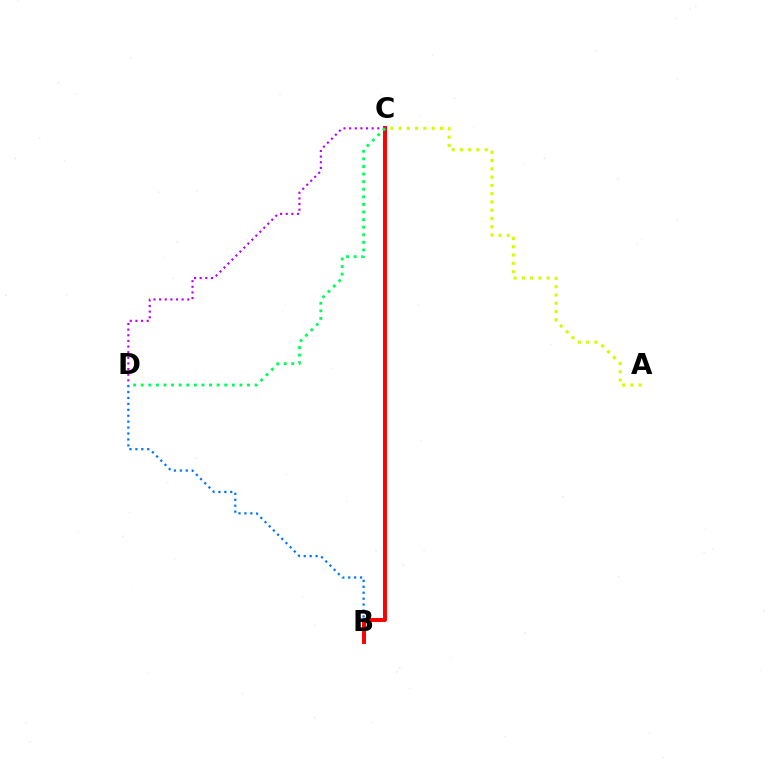{('B', 'D'): [{'color': '#0074ff', 'line_style': 'dotted', 'thickness': 1.61}], ('B', 'C'): [{'color': '#ff0000', 'line_style': 'solid', 'thickness': 2.84}], ('C', 'D'): [{'color': '#b900ff', 'line_style': 'dotted', 'thickness': 1.53}, {'color': '#00ff5c', 'line_style': 'dotted', 'thickness': 2.06}], ('A', 'C'): [{'color': '#d1ff00', 'line_style': 'dotted', 'thickness': 2.25}]}